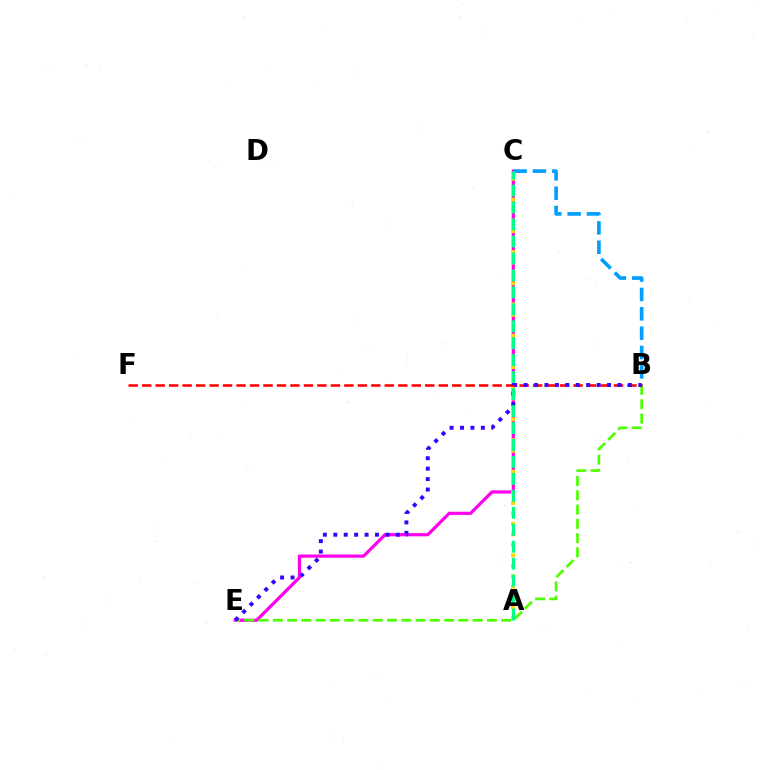{('C', 'E'): [{'color': '#ff00ed', 'line_style': 'solid', 'thickness': 2.32}], ('B', 'E'): [{'color': '#4fff00', 'line_style': 'dashed', 'thickness': 1.94}, {'color': '#3700ff', 'line_style': 'dotted', 'thickness': 2.83}], ('A', 'C'): [{'color': '#ffd500', 'line_style': 'dotted', 'thickness': 2.84}, {'color': '#00ff86', 'line_style': 'dashed', 'thickness': 2.3}], ('B', 'C'): [{'color': '#009eff', 'line_style': 'dashed', 'thickness': 2.63}], ('B', 'F'): [{'color': '#ff0000', 'line_style': 'dashed', 'thickness': 1.83}]}